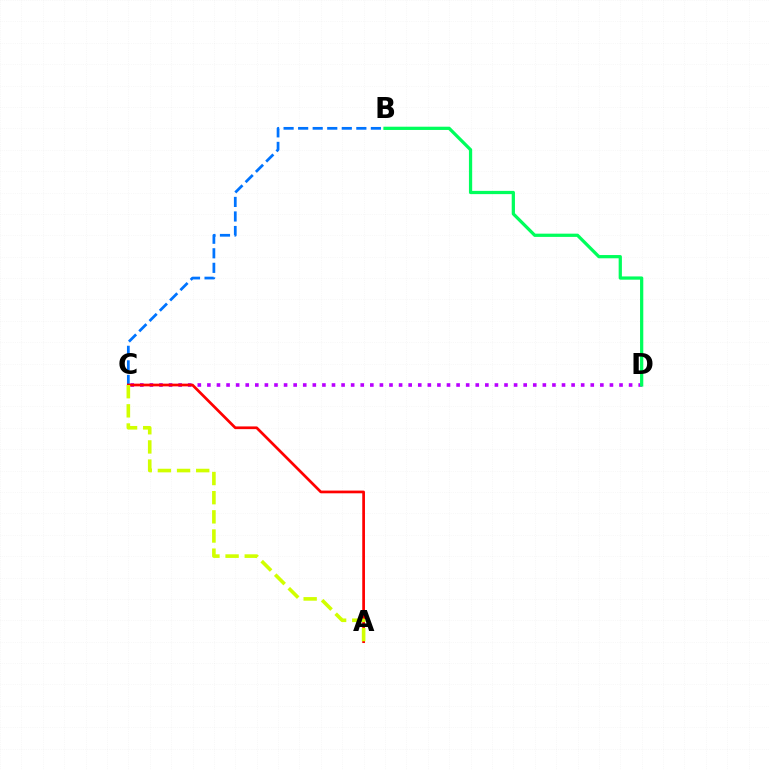{('C', 'D'): [{'color': '#b900ff', 'line_style': 'dotted', 'thickness': 2.6}], ('B', 'D'): [{'color': '#00ff5c', 'line_style': 'solid', 'thickness': 2.34}], ('B', 'C'): [{'color': '#0074ff', 'line_style': 'dashed', 'thickness': 1.98}], ('A', 'C'): [{'color': '#ff0000', 'line_style': 'solid', 'thickness': 1.95}, {'color': '#d1ff00', 'line_style': 'dashed', 'thickness': 2.6}]}